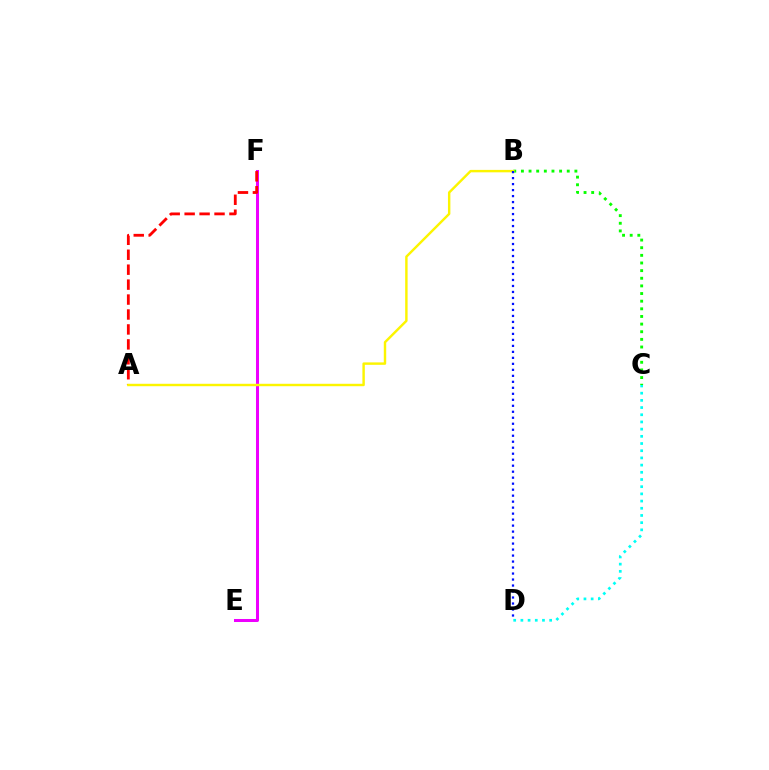{('C', 'D'): [{'color': '#00fff6', 'line_style': 'dotted', 'thickness': 1.95}], ('E', 'F'): [{'color': '#ee00ff', 'line_style': 'solid', 'thickness': 2.17}], ('A', 'F'): [{'color': '#ff0000', 'line_style': 'dashed', 'thickness': 2.03}], ('B', 'C'): [{'color': '#08ff00', 'line_style': 'dotted', 'thickness': 2.08}], ('A', 'B'): [{'color': '#fcf500', 'line_style': 'solid', 'thickness': 1.74}], ('B', 'D'): [{'color': '#0010ff', 'line_style': 'dotted', 'thickness': 1.63}]}